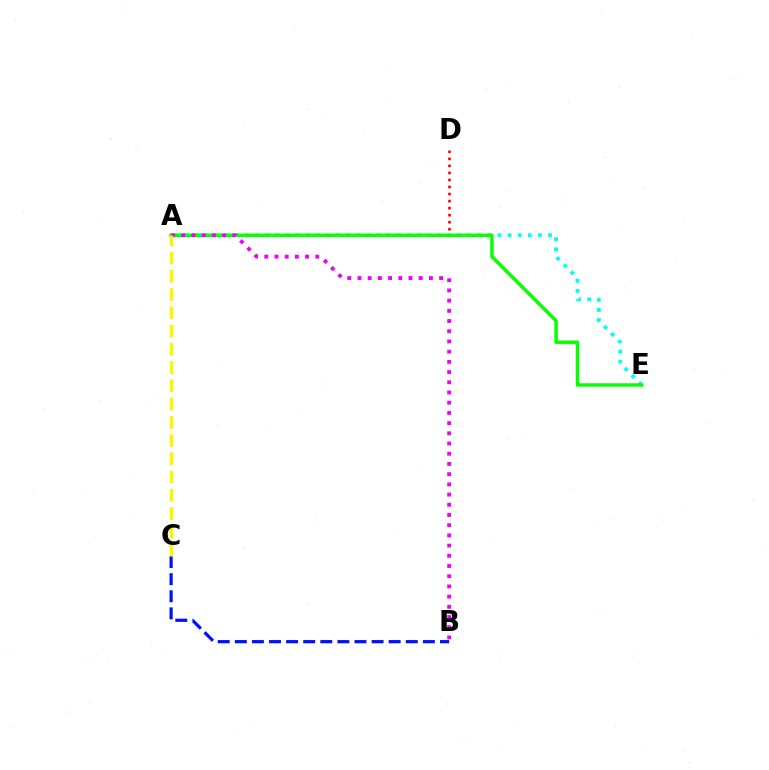{('A', 'D'): [{'color': '#ff0000', 'line_style': 'dotted', 'thickness': 1.91}], ('A', 'E'): [{'color': '#00fff6', 'line_style': 'dotted', 'thickness': 2.74}, {'color': '#08ff00', 'line_style': 'solid', 'thickness': 2.49}], ('B', 'C'): [{'color': '#0010ff', 'line_style': 'dashed', 'thickness': 2.32}], ('A', 'B'): [{'color': '#ee00ff', 'line_style': 'dotted', 'thickness': 2.77}], ('A', 'C'): [{'color': '#fcf500', 'line_style': 'dashed', 'thickness': 2.48}]}